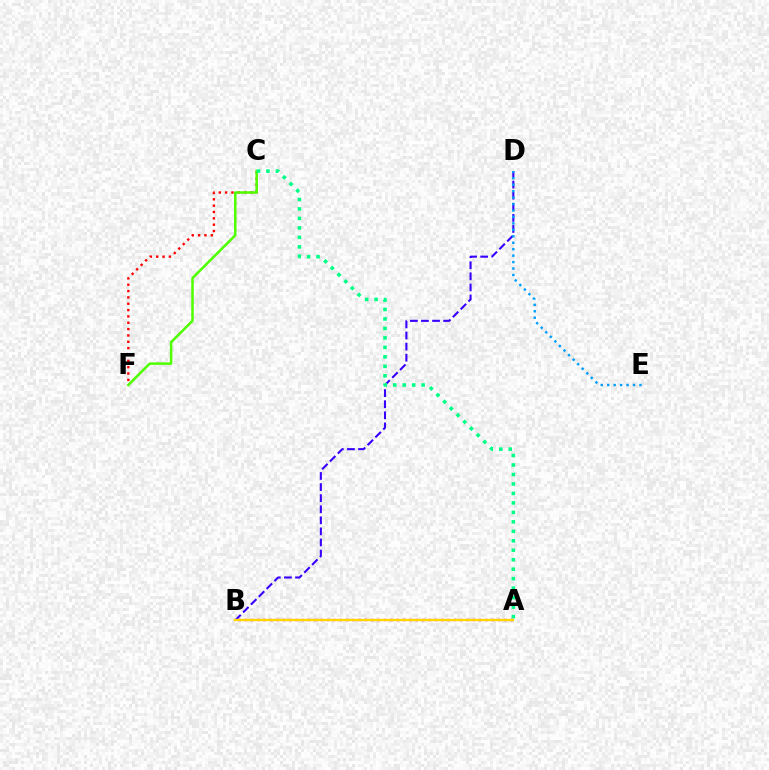{('A', 'B'): [{'color': '#ff00ed', 'line_style': 'dotted', 'thickness': 1.72}, {'color': '#ffd500', 'line_style': 'solid', 'thickness': 1.72}], ('B', 'D'): [{'color': '#3700ff', 'line_style': 'dashed', 'thickness': 1.51}], ('D', 'E'): [{'color': '#009eff', 'line_style': 'dotted', 'thickness': 1.75}], ('C', 'F'): [{'color': '#ff0000', 'line_style': 'dotted', 'thickness': 1.72}, {'color': '#4fff00', 'line_style': 'solid', 'thickness': 1.82}], ('A', 'C'): [{'color': '#00ff86', 'line_style': 'dotted', 'thickness': 2.57}]}